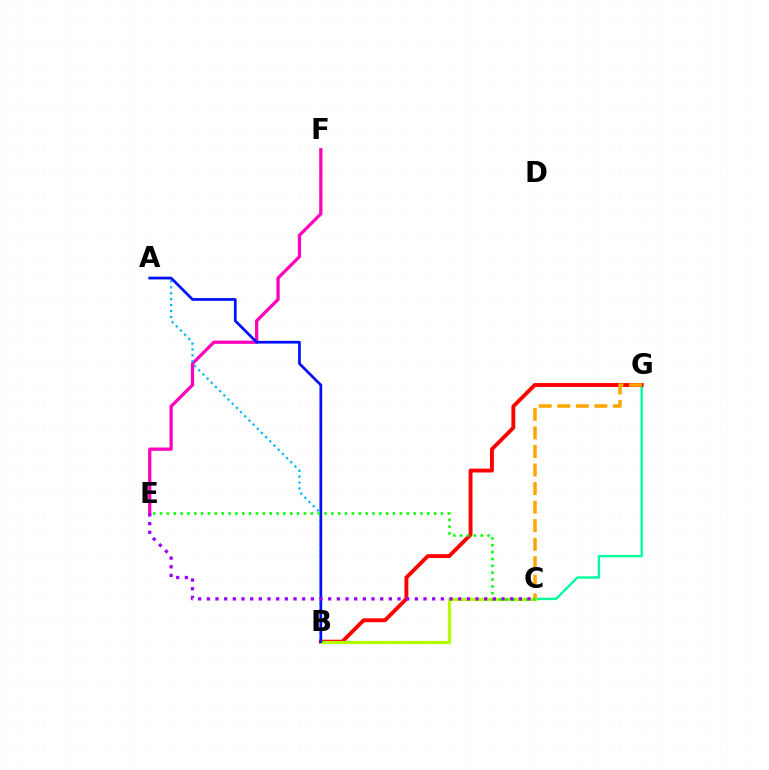{('C', 'G'): [{'color': '#00ff9d', 'line_style': 'solid', 'thickness': 1.71}, {'color': '#ffa500', 'line_style': 'dashed', 'thickness': 2.52}], ('B', 'G'): [{'color': '#ff0000', 'line_style': 'solid', 'thickness': 2.8}], ('B', 'C'): [{'color': '#b3ff00', 'line_style': 'solid', 'thickness': 2.31}], ('E', 'F'): [{'color': '#ff00bd', 'line_style': 'solid', 'thickness': 2.34}], ('A', 'B'): [{'color': '#00b5ff', 'line_style': 'dotted', 'thickness': 1.61}, {'color': '#0010ff', 'line_style': 'solid', 'thickness': 1.96}], ('C', 'E'): [{'color': '#08ff00', 'line_style': 'dotted', 'thickness': 1.86}, {'color': '#9b00ff', 'line_style': 'dotted', 'thickness': 2.35}]}